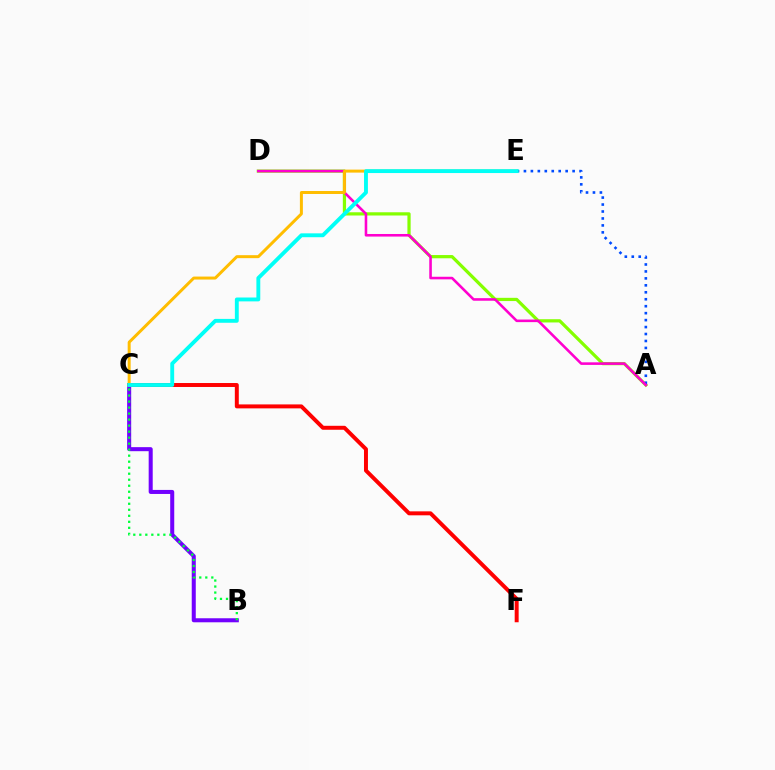{('A', 'D'): [{'color': '#84ff00', 'line_style': 'solid', 'thickness': 2.33}, {'color': '#ff00cf', 'line_style': 'solid', 'thickness': 1.86}], ('B', 'C'): [{'color': '#7200ff', 'line_style': 'solid', 'thickness': 2.9}, {'color': '#00ff39', 'line_style': 'dotted', 'thickness': 1.63}], ('C', 'F'): [{'color': '#ff0000', 'line_style': 'solid', 'thickness': 2.85}], ('A', 'E'): [{'color': '#004bff', 'line_style': 'dotted', 'thickness': 1.89}], ('C', 'E'): [{'color': '#ffbd00', 'line_style': 'solid', 'thickness': 2.15}, {'color': '#00fff6', 'line_style': 'solid', 'thickness': 2.79}]}